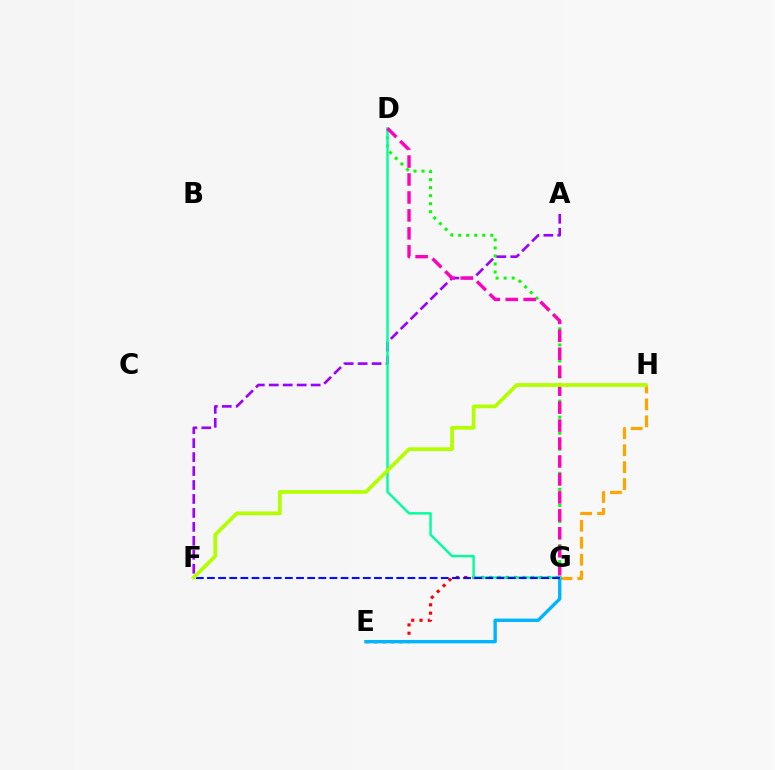{('D', 'G'): [{'color': '#08ff00', 'line_style': 'dotted', 'thickness': 2.18}, {'color': '#00ff9d', 'line_style': 'solid', 'thickness': 1.75}, {'color': '#ff00bd', 'line_style': 'dashed', 'thickness': 2.44}], ('A', 'F'): [{'color': '#9b00ff', 'line_style': 'dashed', 'thickness': 1.9}], ('E', 'G'): [{'color': '#ff0000', 'line_style': 'dotted', 'thickness': 2.26}, {'color': '#00b5ff', 'line_style': 'solid', 'thickness': 2.43}], ('G', 'H'): [{'color': '#ffa500', 'line_style': 'dashed', 'thickness': 2.3}], ('F', 'G'): [{'color': '#0010ff', 'line_style': 'dashed', 'thickness': 1.51}], ('F', 'H'): [{'color': '#b3ff00', 'line_style': 'solid', 'thickness': 2.69}]}